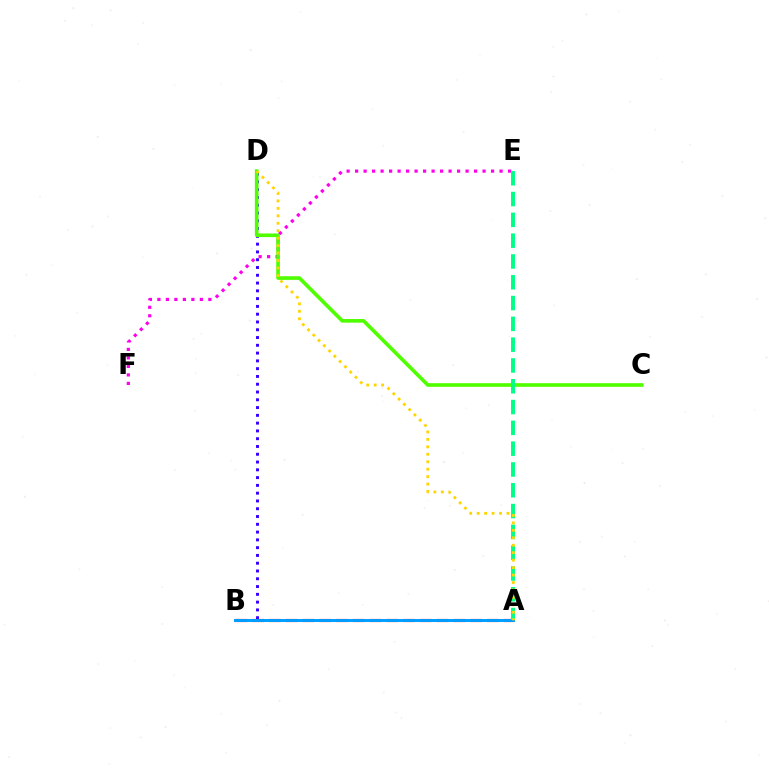{('B', 'D'): [{'color': '#3700ff', 'line_style': 'dotted', 'thickness': 2.11}], ('A', 'B'): [{'color': '#ff0000', 'line_style': 'dashed', 'thickness': 2.28}, {'color': '#009eff', 'line_style': 'solid', 'thickness': 2.13}], ('E', 'F'): [{'color': '#ff00ed', 'line_style': 'dotted', 'thickness': 2.31}], ('C', 'D'): [{'color': '#4fff00', 'line_style': 'solid', 'thickness': 2.62}], ('A', 'E'): [{'color': '#00ff86', 'line_style': 'dashed', 'thickness': 2.83}], ('A', 'D'): [{'color': '#ffd500', 'line_style': 'dotted', 'thickness': 2.02}]}